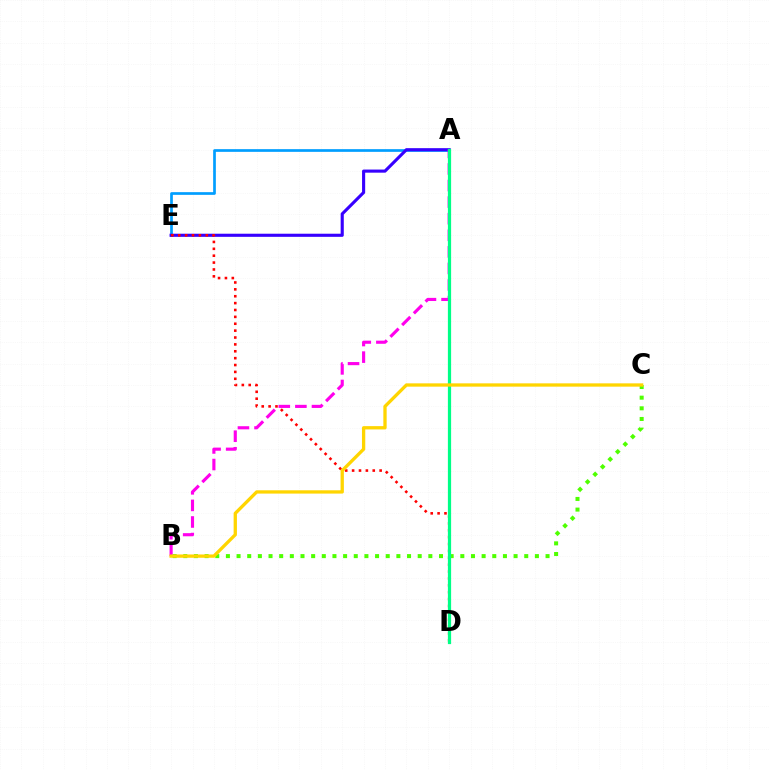{('B', 'C'): [{'color': '#4fff00', 'line_style': 'dotted', 'thickness': 2.89}, {'color': '#ffd500', 'line_style': 'solid', 'thickness': 2.38}], ('A', 'E'): [{'color': '#009eff', 'line_style': 'solid', 'thickness': 1.94}, {'color': '#3700ff', 'line_style': 'solid', 'thickness': 2.24}], ('D', 'E'): [{'color': '#ff0000', 'line_style': 'dotted', 'thickness': 1.87}], ('A', 'B'): [{'color': '#ff00ed', 'line_style': 'dashed', 'thickness': 2.25}], ('A', 'D'): [{'color': '#00ff86', 'line_style': 'solid', 'thickness': 2.32}]}